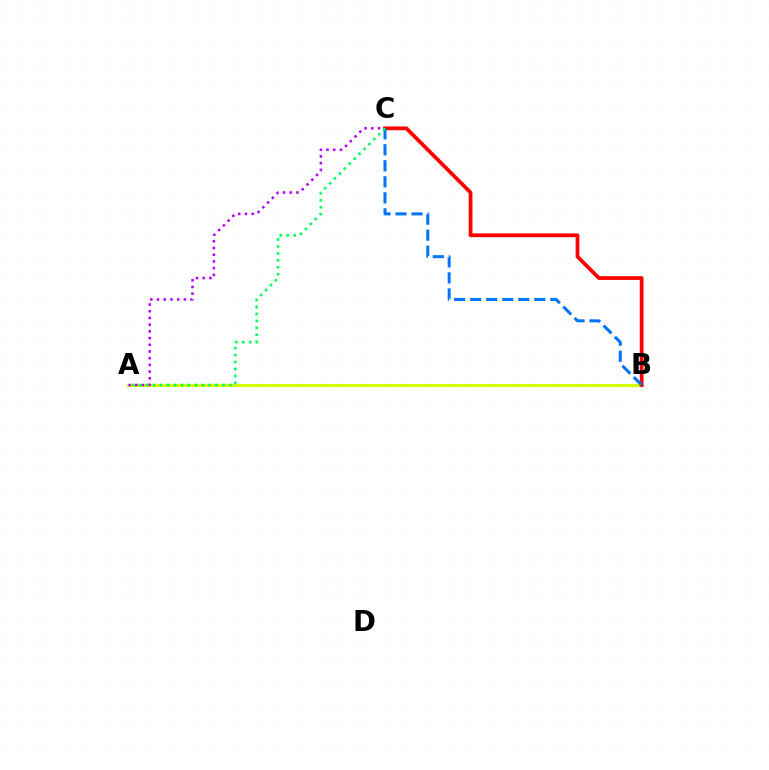{('A', 'B'): [{'color': '#d1ff00', 'line_style': 'solid', 'thickness': 2.26}], ('B', 'C'): [{'color': '#ff0000', 'line_style': 'solid', 'thickness': 2.71}, {'color': '#0074ff', 'line_style': 'dashed', 'thickness': 2.18}], ('A', 'C'): [{'color': '#b900ff', 'line_style': 'dotted', 'thickness': 1.82}, {'color': '#00ff5c', 'line_style': 'dotted', 'thickness': 1.89}]}